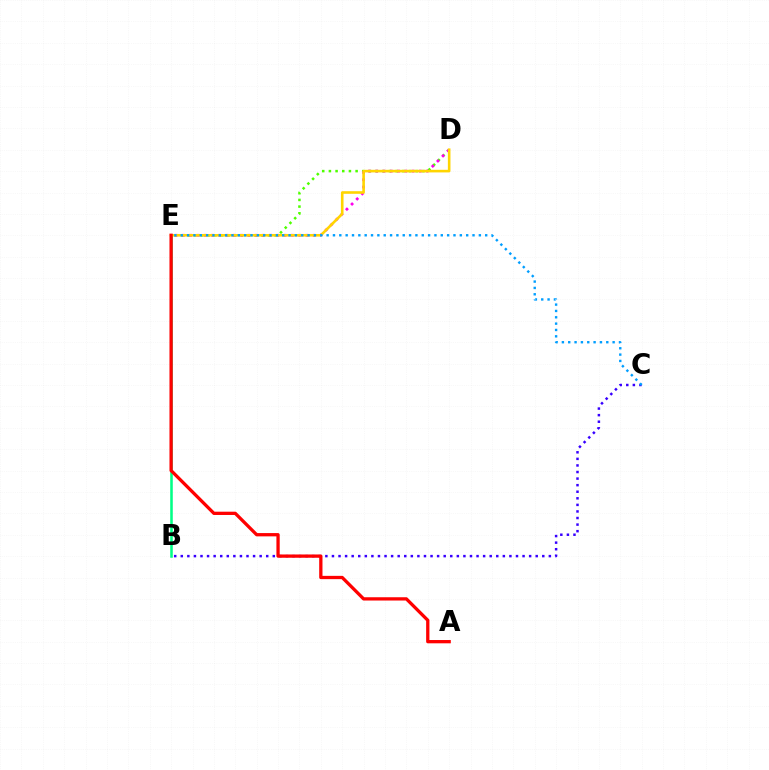{('D', 'E'): [{'color': '#4fff00', 'line_style': 'dotted', 'thickness': 1.81}, {'color': '#ff00ed', 'line_style': 'dotted', 'thickness': 1.97}, {'color': '#ffd500', 'line_style': 'solid', 'thickness': 1.87}], ('B', 'E'): [{'color': '#00ff86', 'line_style': 'solid', 'thickness': 1.84}], ('B', 'C'): [{'color': '#3700ff', 'line_style': 'dotted', 'thickness': 1.79}], ('C', 'E'): [{'color': '#009eff', 'line_style': 'dotted', 'thickness': 1.72}], ('A', 'E'): [{'color': '#ff0000', 'line_style': 'solid', 'thickness': 2.37}]}